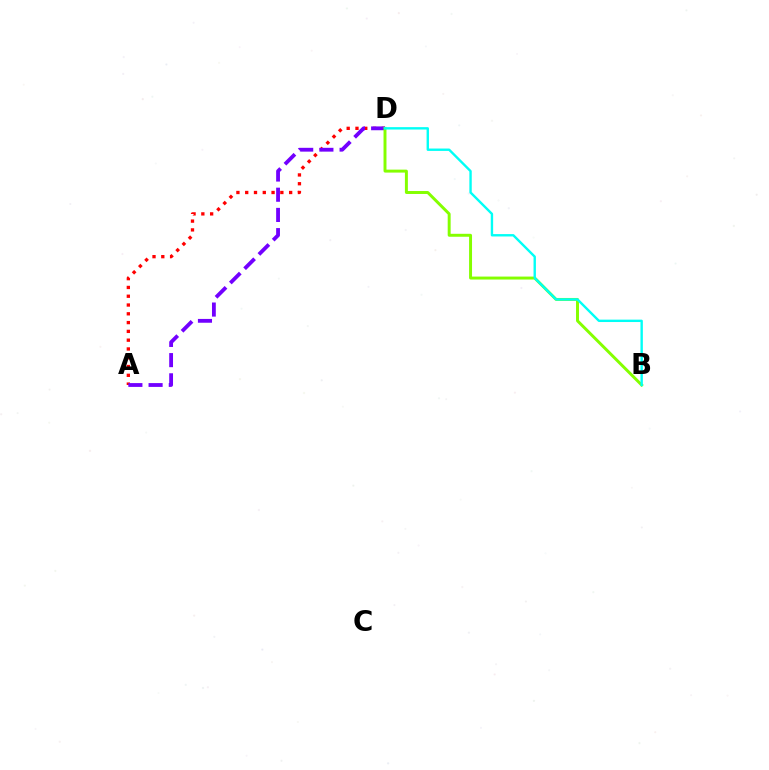{('A', 'D'): [{'color': '#ff0000', 'line_style': 'dotted', 'thickness': 2.39}, {'color': '#7200ff', 'line_style': 'dashed', 'thickness': 2.74}], ('B', 'D'): [{'color': '#84ff00', 'line_style': 'solid', 'thickness': 2.13}, {'color': '#00fff6', 'line_style': 'solid', 'thickness': 1.72}]}